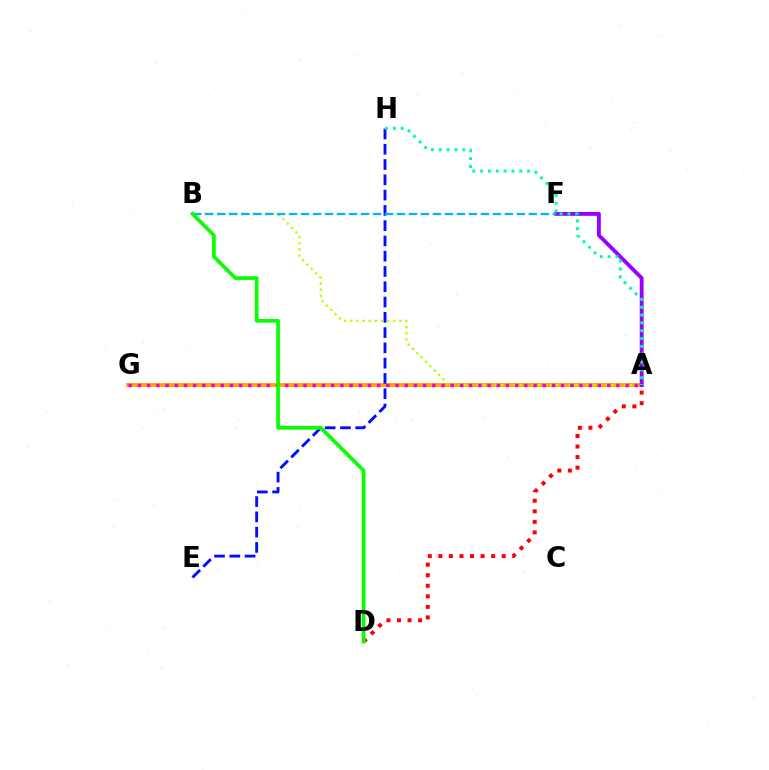{('A', 'G'): [{'color': '#ffa500', 'line_style': 'solid', 'thickness': 2.78}, {'color': '#ff00bd', 'line_style': 'dotted', 'thickness': 2.5}], ('A', 'D'): [{'color': '#ff0000', 'line_style': 'dotted', 'thickness': 2.87}], ('A', 'F'): [{'color': '#9b00ff', 'line_style': 'solid', 'thickness': 2.77}], ('E', 'H'): [{'color': '#0010ff', 'line_style': 'dashed', 'thickness': 2.08}], ('A', 'B'): [{'color': '#b3ff00', 'line_style': 'dotted', 'thickness': 1.67}], ('B', 'F'): [{'color': '#00b5ff', 'line_style': 'dashed', 'thickness': 1.63}], ('A', 'H'): [{'color': '#00ff9d', 'line_style': 'dotted', 'thickness': 2.13}], ('B', 'D'): [{'color': '#08ff00', 'line_style': 'solid', 'thickness': 2.65}]}